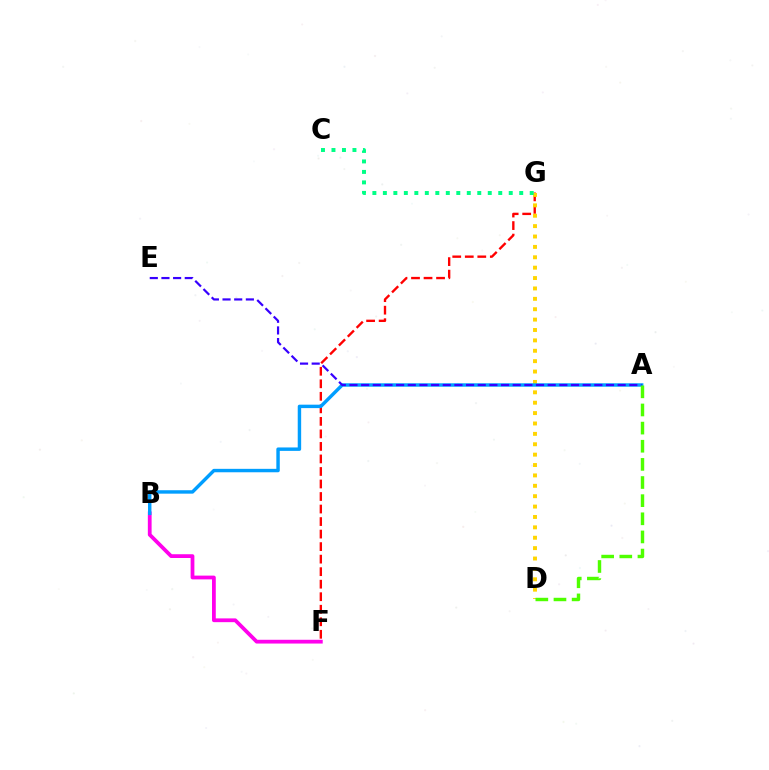{('F', 'G'): [{'color': '#ff0000', 'line_style': 'dashed', 'thickness': 1.7}], ('B', 'F'): [{'color': '#ff00ed', 'line_style': 'solid', 'thickness': 2.72}], ('D', 'G'): [{'color': '#ffd500', 'line_style': 'dotted', 'thickness': 2.82}], ('C', 'G'): [{'color': '#00ff86', 'line_style': 'dotted', 'thickness': 2.85}], ('A', 'B'): [{'color': '#009eff', 'line_style': 'solid', 'thickness': 2.47}], ('A', 'E'): [{'color': '#3700ff', 'line_style': 'dashed', 'thickness': 1.58}], ('A', 'D'): [{'color': '#4fff00', 'line_style': 'dashed', 'thickness': 2.46}]}